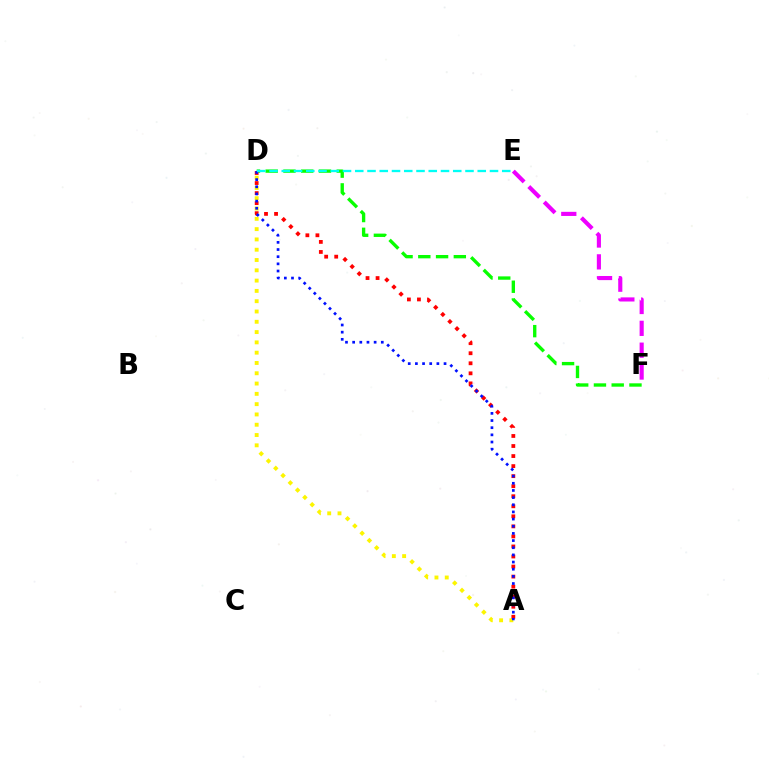{('D', 'F'): [{'color': '#08ff00', 'line_style': 'dashed', 'thickness': 2.41}], ('A', 'D'): [{'color': '#fcf500', 'line_style': 'dotted', 'thickness': 2.8}, {'color': '#ff0000', 'line_style': 'dotted', 'thickness': 2.73}, {'color': '#0010ff', 'line_style': 'dotted', 'thickness': 1.95}], ('E', 'F'): [{'color': '#ee00ff', 'line_style': 'dashed', 'thickness': 2.97}], ('D', 'E'): [{'color': '#00fff6', 'line_style': 'dashed', 'thickness': 1.66}]}